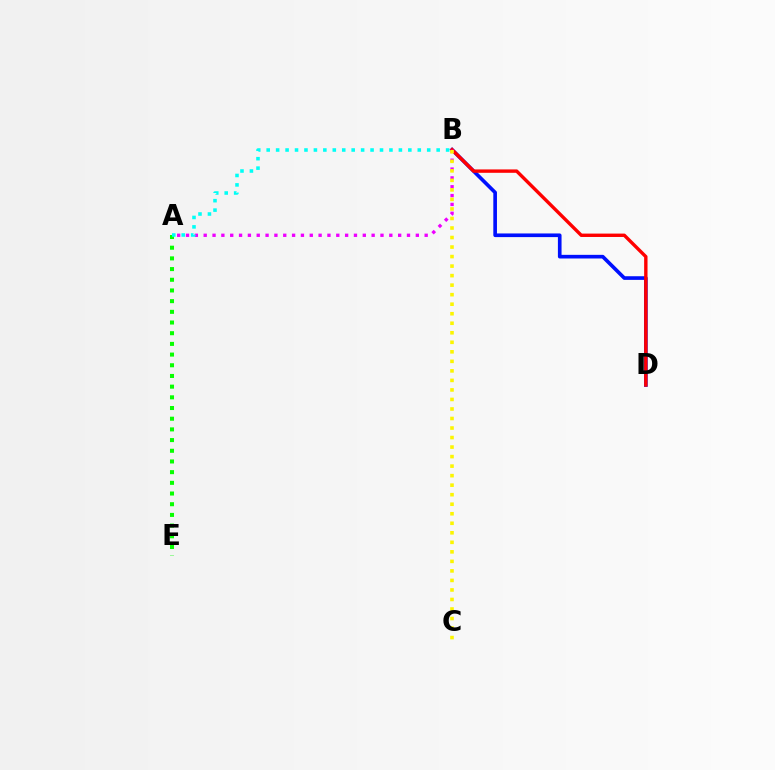{('B', 'D'): [{'color': '#0010ff', 'line_style': 'solid', 'thickness': 2.63}, {'color': '#ff0000', 'line_style': 'solid', 'thickness': 2.44}], ('A', 'E'): [{'color': '#08ff00', 'line_style': 'dotted', 'thickness': 2.9}], ('A', 'B'): [{'color': '#ee00ff', 'line_style': 'dotted', 'thickness': 2.4}, {'color': '#00fff6', 'line_style': 'dotted', 'thickness': 2.57}], ('B', 'C'): [{'color': '#fcf500', 'line_style': 'dotted', 'thickness': 2.59}]}